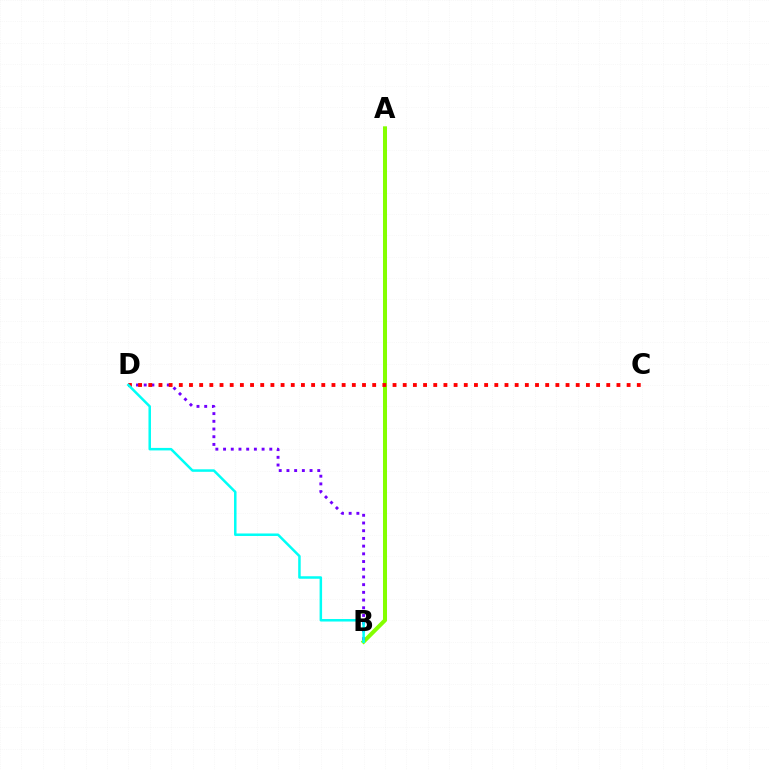{('A', 'B'): [{'color': '#84ff00', 'line_style': 'solid', 'thickness': 2.9}], ('B', 'D'): [{'color': '#7200ff', 'line_style': 'dotted', 'thickness': 2.09}, {'color': '#00fff6', 'line_style': 'solid', 'thickness': 1.81}], ('C', 'D'): [{'color': '#ff0000', 'line_style': 'dotted', 'thickness': 2.77}]}